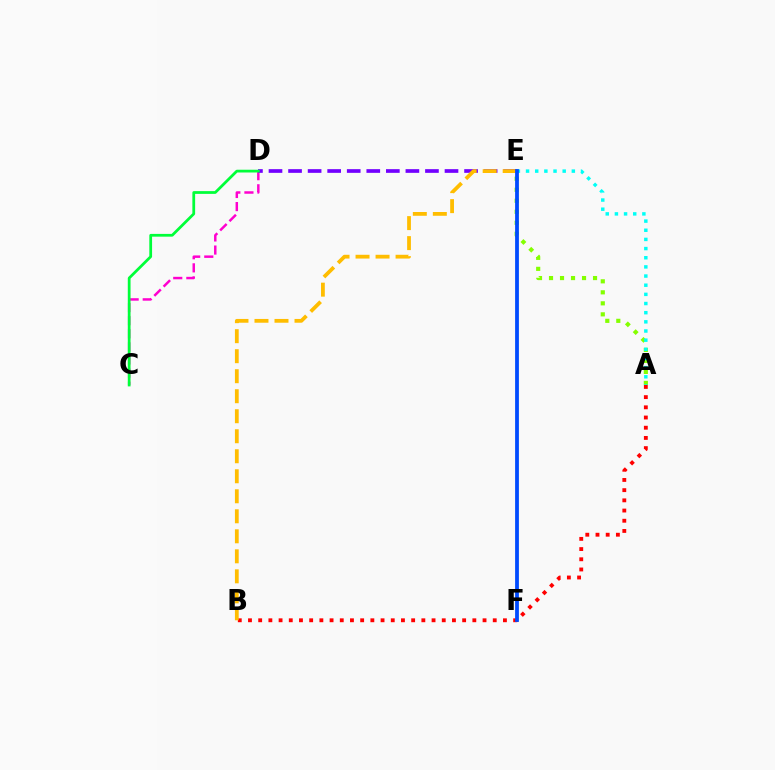{('A', 'E'): [{'color': '#84ff00', 'line_style': 'dotted', 'thickness': 2.99}, {'color': '#00fff6', 'line_style': 'dotted', 'thickness': 2.49}], ('C', 'D'): [{'color': '#ff00cf', 'line_style': 'dashed', 'thickness': 1.78}, {'color': '#00ff39', 'line_style': 'solid', 'thickness': 1.99}], ('D', 'E'): [{'color': '#7200ff', 'line_style': 'dashed', 'thickness': 2.66}], ('A', 'B'): [{'color': '#ff0000', 'line_style': 'dotted', 'thickness': 2.77}], ('B', 'E'): [{'color': '#ffbd00', 'line_style': 'dashed', 'thickness': 2.72}], ('E', 'F'): [{'color': '#004bff', 'line_style': 'solid', 'thickness': 2.73}]}